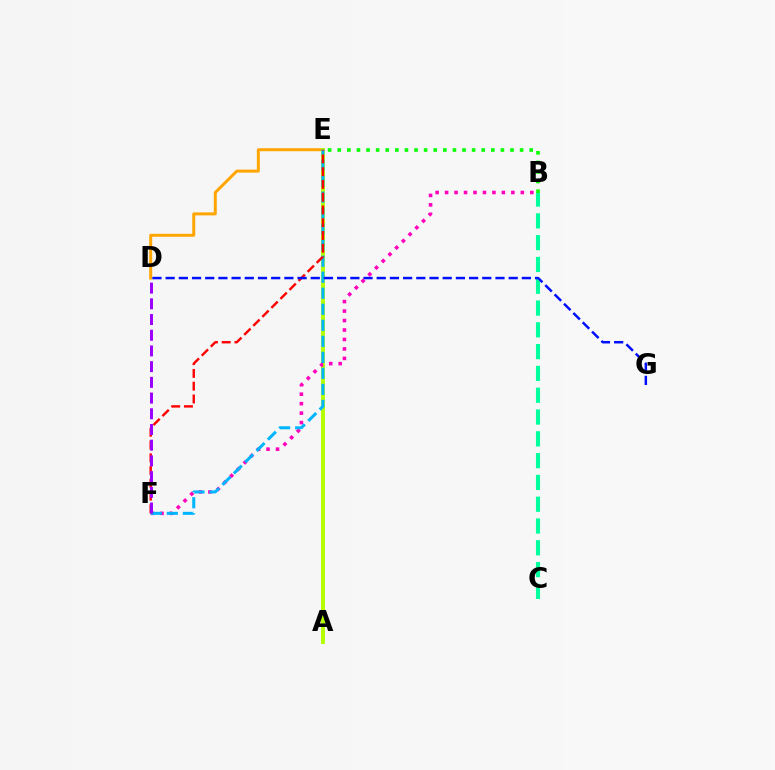{('B', 'E'): [{'color': '#08ff00', 'line_style': 'dotted', 'thickness': 2.61}], ('D', 'E'): [{'color': '#ffa500', 'line_style': 'solid', 'thickness': 2.14}], ('A', 'E'): [{'color': '#b3ff00', 'line_style': 'solid', 'thickness': 2.83}], ('B', 'F'): [{'color': '#ff00bd', 'line_style': 'dotted', 'thickness': 2.57}], ('B', 'C'): [{'color': '#00ff9d', 'line_style': 'dashed', 'thickness': 2.96}], ('E', 'F'): [{'color': '#00b5ff', 'line_style': 'dashed', 'thickness': 2.18}, {'color': '#ff0000', 'line_style': 'dashed', 'thickness': 1.73}], ('D', 'G'): [{'color': '#0010ff', 'line_style': 'dashed', 'thickness': 1.79}], ('D', 'F'): [{'color': '#9b00ff', 'line_style': 'dashed', 'thickness': 2.13}]}